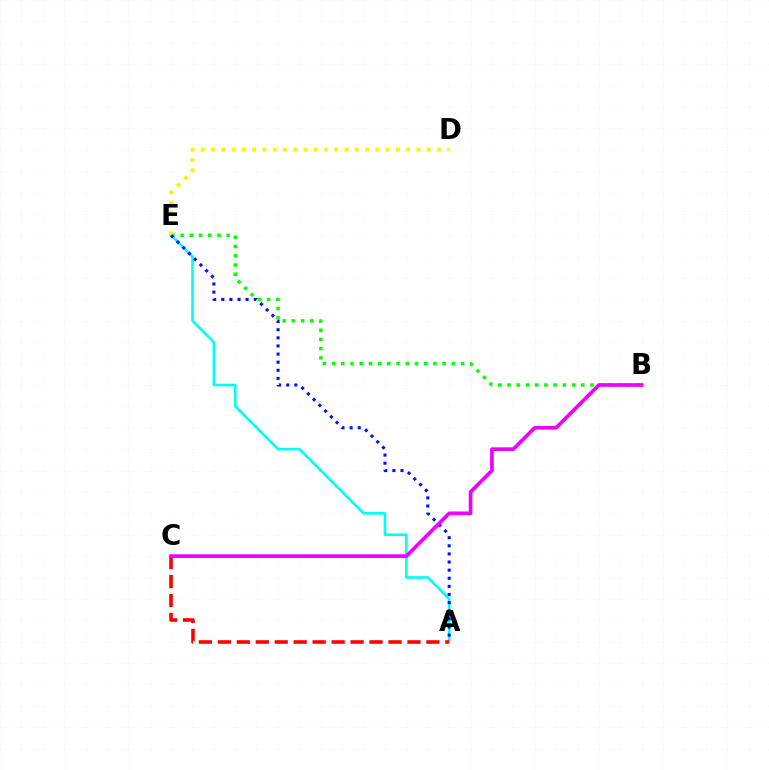{('B', 'E'): [{'color': '#08ff00', 'line_style': 'dotted', 'thickness': 2.5}], ('A', 'E'): [{'color': '#00fff6', 'line_style': 'solid', 'thickness': 1.89}, {'color': '#0010ff', 'line_style': 'dotted', 'thickness': 2.2}], ('A', 'C'): [{'color': '#ff0000', 'line_style': 'dashed', 'thickness': 2.58}], ('D', 'E'): [{'color': '#fcf500', 'line_style': 'dotted', 'thickness': 2.79}], ('B', 'C'): [{'color': '#ee00ff', 'line_style': 'solid', 'thickness': 2.65}]}